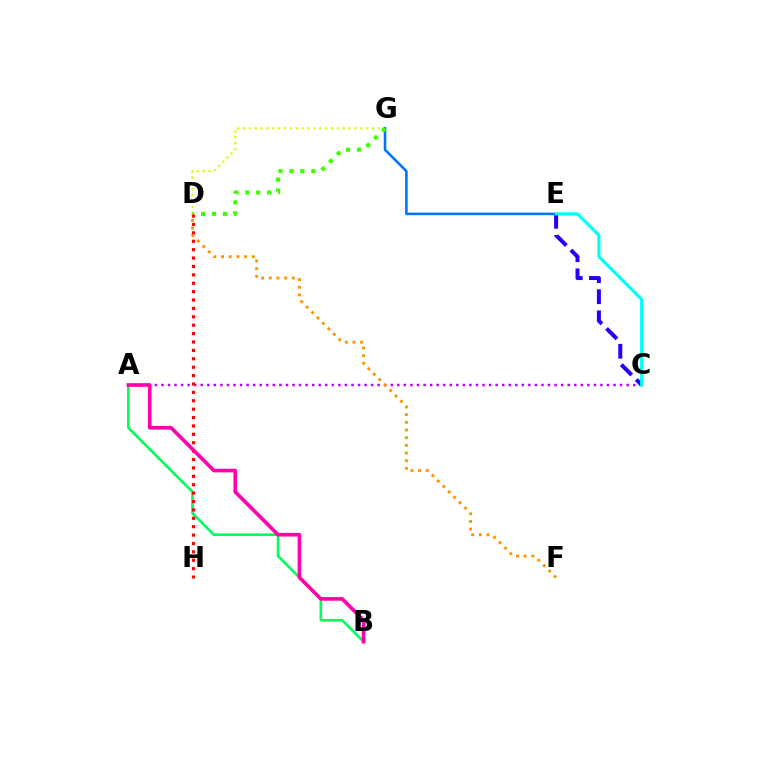{('A', 'C'): [{'color': '#b900ff', 'line_style': 'dotted', 'thickness': 1.78}], ('A', 'B'): [{'color': '#00ff5c', 'line_style': 'solid', 'thickness': 1.89}, {'color': '#ff00ac', 'line_style': 'solid', 'thickness': 2.62}], ('D', 'G'): [{'color': '#d1ff00', 'line_style': 'dotted', 'thickness': 1.6}, {'color': '#3dff00', 'line_style': 'dotted', 'thickness': 2.97}], ('D', 'F'): [{'color': '#ff9400', 'line_style': 'dotted', 'thickness': 2.09}], ('E', 'G'): [{'color': '#0074ff', 'line_style': 'solid', 'thickness': 1.86}], ('D', 'H'): [{'color': '#ff0000', 'line_style': 'dotted', 'thickness': 2.28}], ('C', 'E'): [{'color': '#2500ff', 'line_style': 'dashed', 'thickness': 2.87}, {'color': '#00fff6', 'line_style': 'solid', 'thickness': 2.28}]}